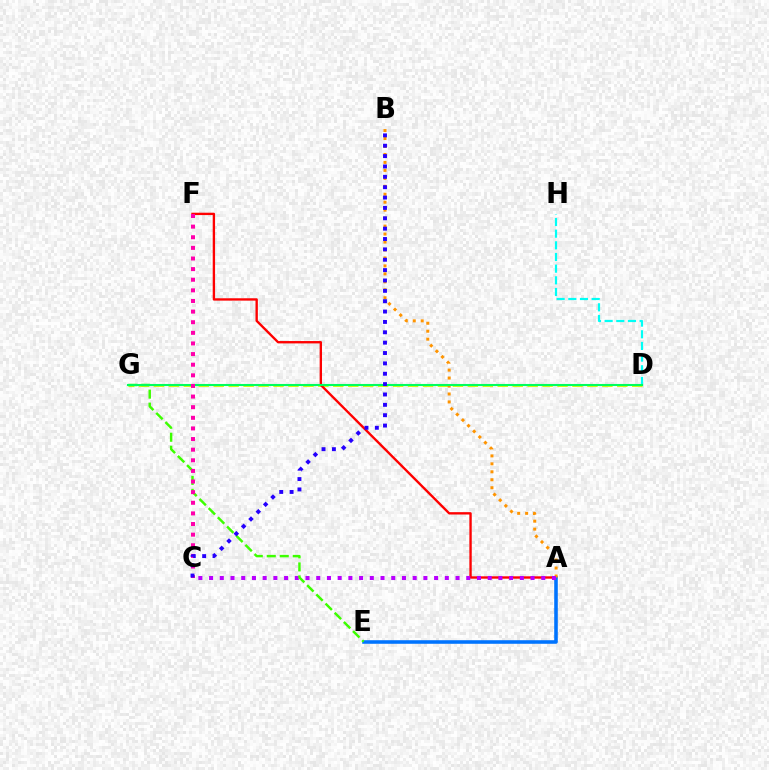{('D', 'H'): [{'color': '#00fff6', 'line_style': 'dashed', 'thickness': 1.58}], ('D', 'G'): [{'color': '#d1ff00', 'line_style': 'dashed', 'thickness': 2.03}, {'color': '#00ff5c', 'line_style': 'solid', 'thickness': 1.5}], ('A', 'F'): [{'color': '#ff0000', 'line_style': 'solid', 'thickness': 1.7}], ('A', 'E'): [{'color': '#0074ff', 'line_style': 'solid', 'thickness': 2.57}], ('A', 'B'): [{'color': '#ff9400', 'line_style': 'dotted', 'thickness': 2.16}], ('A', 'C'): [{'color': '#b900ff', 'line_style': 'dotted', 'thickness': 2.91}], ('E', 'G'): [{'color': '#3dff00', 'line_style': 'dashed', 'thickness': 1.76}], ('C', 'F'): [{'color': '#ff00ac', 'line_style': 'dotted', 'thickness': 2.89}], ('B', 'C'): [{'color': '#2500ff', 'line_style': 'dotted', 'thickness': 2.82}]}